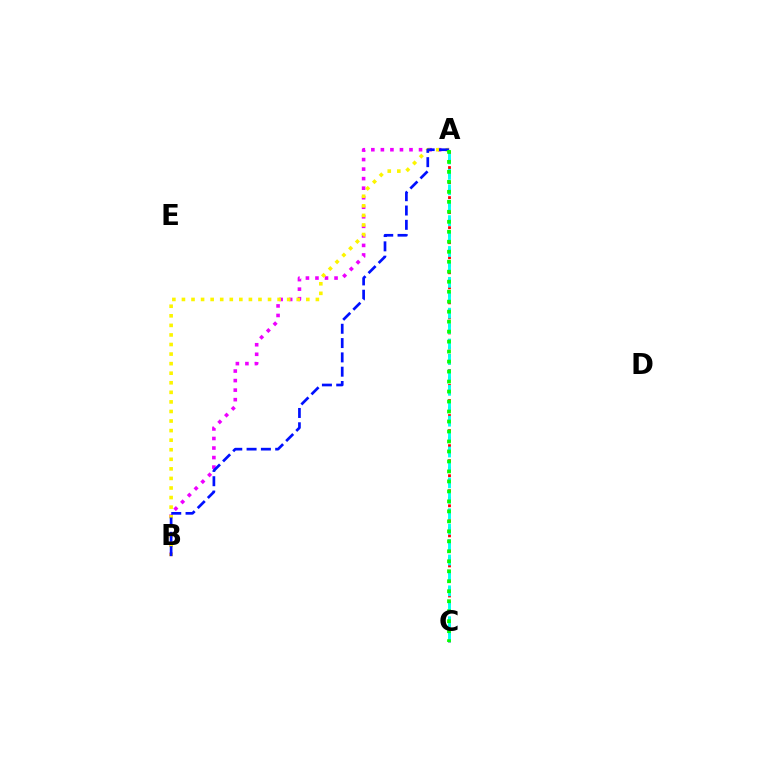{('A', 'B'): [{'color': '#ee00ff', 'line_style': 'dotted', 'thickness': 2.59}, {'color': '#fcf500', 'line_style': 'dotted', 'thickness': 2.6}, {'color': '#0010ff', 'line_style': 'dashed', 'thickness': 1.94}], ('A', 'C'): [{'color': '#ff0000', 'line_style': 'dotted', 'thickness': 2.04}, {'color': '#00fff6', 'line_style': 'dashed', 'thickness': 2.1}, {'color': '#08ff00', 'line_style': 'dotted', 'thickness': 2.71}]}